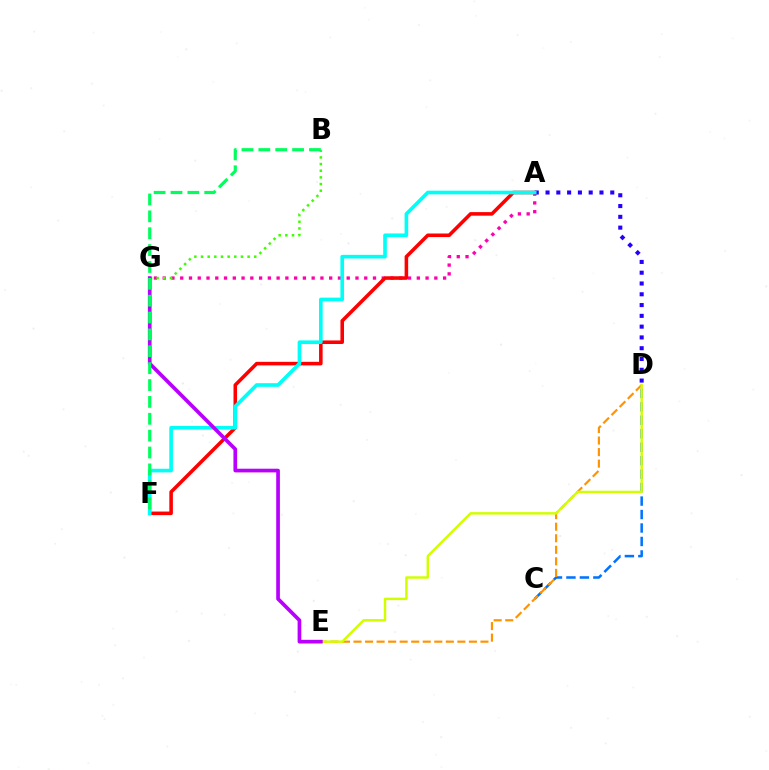{('C', 'D'): [{'color': '#0074ff', 'line_style': 'dashed', 'thickness': 1.83}], ('A', 'G'): [{'color': '#ff00ac', 'line_style': 'dotted', 'thickness': 2.38}], ('B', 'G'): [{'color': '#3dff00', 'line_style': 'dotted', 'thickness': 1.81}], ('A', 'F'): [{'color': '#ff0000', 'line_style': 'solid', 'thickness': 2.56}, {'color': '#00fff6', 'line_style': 'solid', 'thickness': 2.61}], ('A', 'D'): [{'color': '#2500ff', 'line_style': 'dotted', 'thickness': 2.93}], ('D', 'E'): [{'color': '#ff9400', 'line_style': 'dashed', 'thickness': 1.57}, {'color': '#d1ff00', 'line_style': 'solid', 'thickness': 1.77}], ('E', 'G'): [{'color': '#b900ff', 'line_style': 'solid', 'thickness': 2.65}], ('B', 'F'): [{'color': '#00ff5c', 'line_style': 'dashed', 'thickness': 2.29}]}